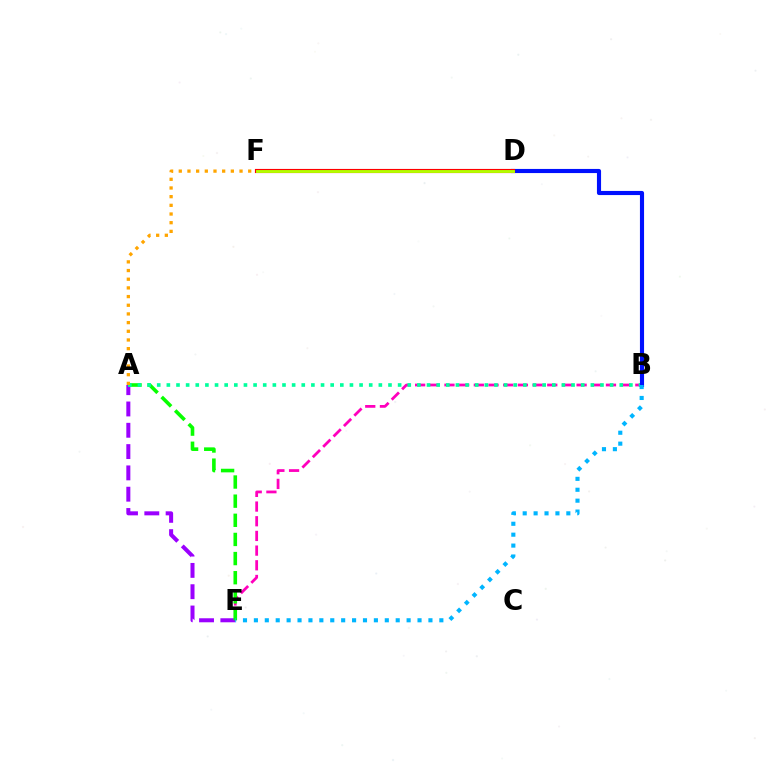{('B', 'E'): [{'color': '#ff00bd', 'line_style': 'dashed', 'thickness': 1.99}, {'color': '#00b5ff', 'line_style': 'dotted', 'thickness': 2.96}], ('A', 'E'): [{'color': '#9b00ff', 'line_style': 'dashed', 'thickness': 2.89}, {'color': '#08ff00', 'line_style': 'dashed', 'thickness': 2.6}], ('A', 'B'): [{'color': '#00ff9d', 'line_style': 'dotted', 'thickness': 2.62}], ('B', 'D'): [{'color': '#0010ff', 'line_style': 'solid', 'thickness': 2.97}], ('A', 'F'): [{'color': '#ffa500', 'line_style': 'dotted', 'thickness': 2.36}], ('D', 'F'): [{'color': '#ff0000', 'line_style': 'solid', 'thickness': 2.97}, {'color': '#b3ff00', 'line_style': 'solid', 'thickness': 2.08}]}